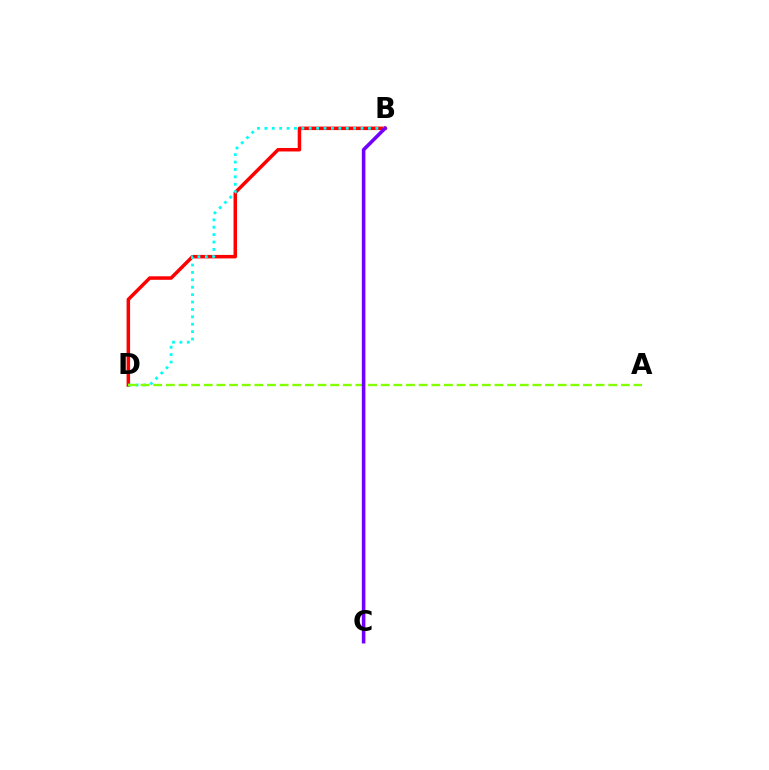{('B', 'D'): [{'color': '#ff0000', 'line_style': 'solid', 'thickness': 2.52}, {'color': '#00fff6', 'line_style': 'dotted', 'thickness': 2.01}], ('A', 'D'): [{'color': '#84ff00', 'line_style': 'dashed', 'thickness': 1.72}], ('B', 'C'): [{'color': '#7200ff', 'line_style': 'solid', 'thickness': 2.57}]}